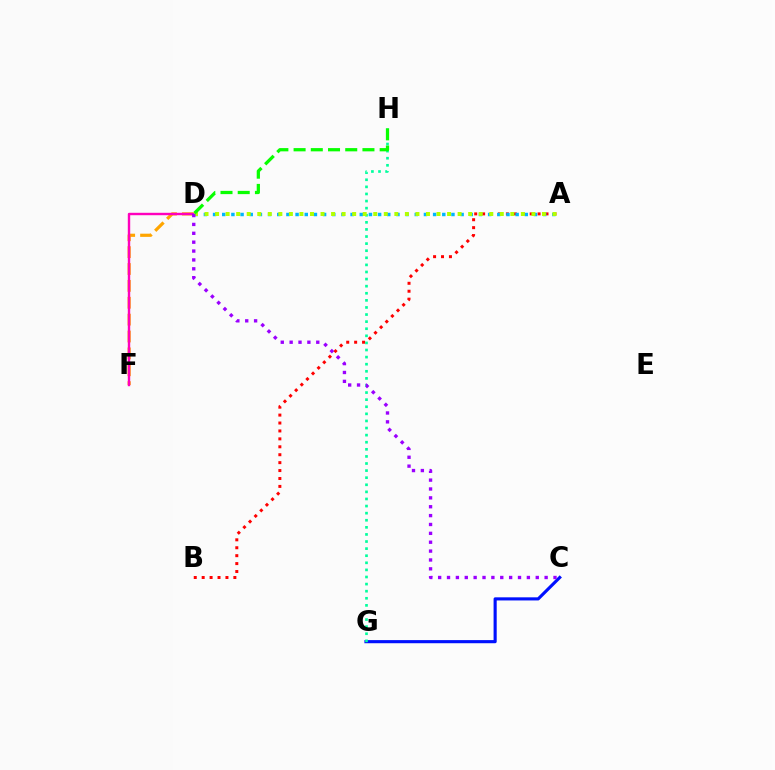{('A', 'B'): [{'color': '#ff0000', 'line_style': 'dotted', 'thickness': 2.15}], ('C', 'G'): [{'color': '#0010ff', 'line_style': 'solid', 'thickness': 2.25}], ('G', 'H'): [{'color': '#00ff9d', 'line_style': 'dotted', 'thickness': 1.93}], ('A', 'D'): [{'color': '#00b5ff', 'line_style': 'dotted', 'thickness': 2.49}, {'color': '#b3ff00', 'line_style': 'dotted', 'thickness': 2.86}], ('D', 'F'): [{'color': '#ffa500', 'line_style': 'dashed', 'thickness': 2.29}, {'color': '#ff00bd', 'line_style': 'solid', 'thickness': 1.74}], ('D', 'H'): [{'color': '#08ff00', 'line_style': 'dashed', 'thickness': 2.34}], ('C', 'D'): [{'color': '#9b00ff', 'line_style': 'dotted', 'thickness': 2.41}]}